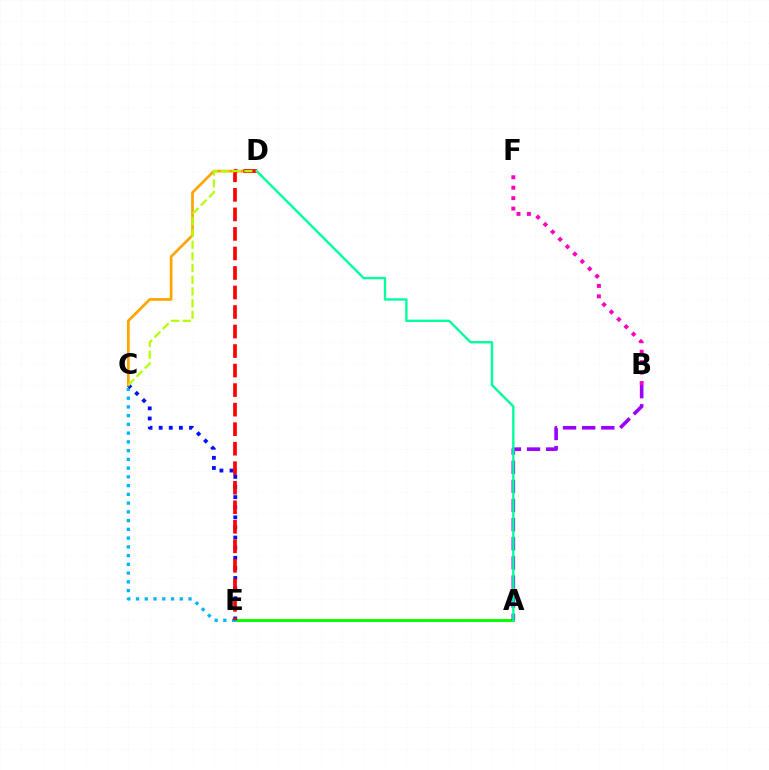{('A', 'E'): [{'color': '#08ff00', 'line_style': 'solid', 'thickness': 2.13}], ('C', 'E'): [{'color': '#00b5ff', 'line_style': 'dotted', 'thickness': 2.38}, {'color': '#0010ff', 'line_style': 'dotted', 'thickness': 2.75}], ('A', 'B'): [{'color': '#9b00ff', 'line_style': 'dashed', 'thickness': 2.6}], ('C', 'D'): [{'color': '#ffa500', 'line_style': 'solid', 'thickness': 1.96}, {'color': '#b3ff00', 'line_style': 'dashed', 'thickness': 1.59}], ('D', 'E'): [{'color': '#ff0000', 'line_style': 'dashed', 'thickness': 2.65}], ('B', 'F'): [{'color': '#ff00bd', 'line_style': 'dotted', 'thickness': 2.84}], ('A', 'D'): [{'color': '#00ff9d', 'line_style': 'solid', 'thickness': 1.71}]}